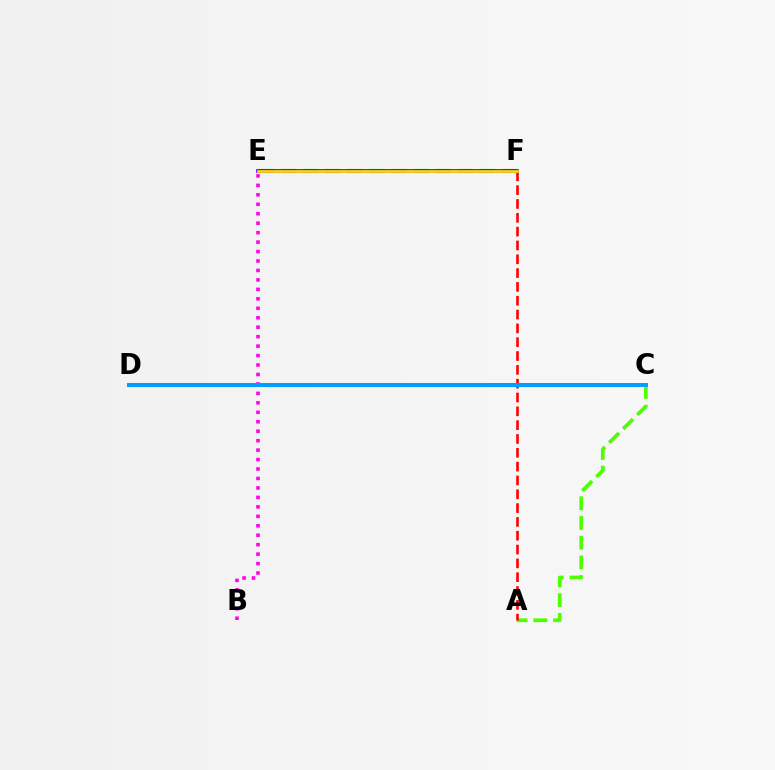{('A', 'C'): [{'color': '#4fff00', 'line_style': 'dashed', 'thickness': 2.68}], ('A', 'F'): [{'color': '#ff0000', 'line_style': 'dashed', 'thickness': 1.88}], ('E', 'F'): [{'color': '#00ff86', 'line_style': 'dashed', 'thickness': 3.0}, {'color': '#3700ff', 'line_style': 'solid', 'thickness': 2.62}, {'color': '#ffd500', 'line_style': 'solid', 'thickness': 1.99}], ('B', 'E'): [{'color': '#ff00ed', 'line_style': 'dotted', 'thickness': 2.57}], ('C', 'D'): [{'color': '#009eff', 'line_style': 'solid', 'thickness': 2.87}]}